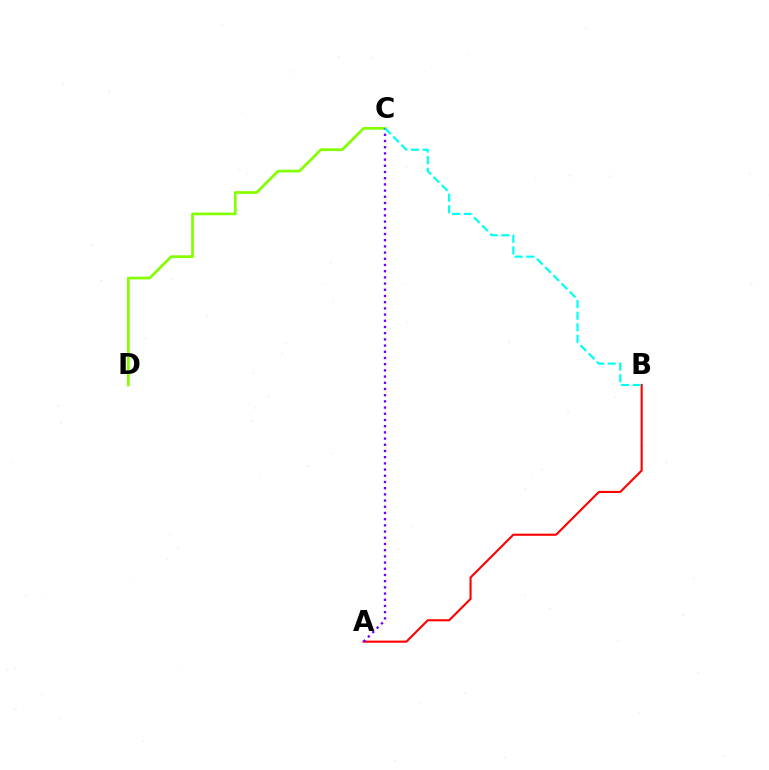{('C', 'D'): [{'color': '#84ff00', 'line_style': 'solid', 'thickness': 1.96}], ('A', 'B'): [{'color': '#ff0000', 'line_style': 'solid', 'thickness': 1.53}], ('A', 'C'): [{'color': '#7200ff', 'line_style': 'dotted', 'thickness': 1.68}], ('B', 'C'): [{'color': '#00fff6', 'line_style': 'dashed', 'thickness': 1.58}]}